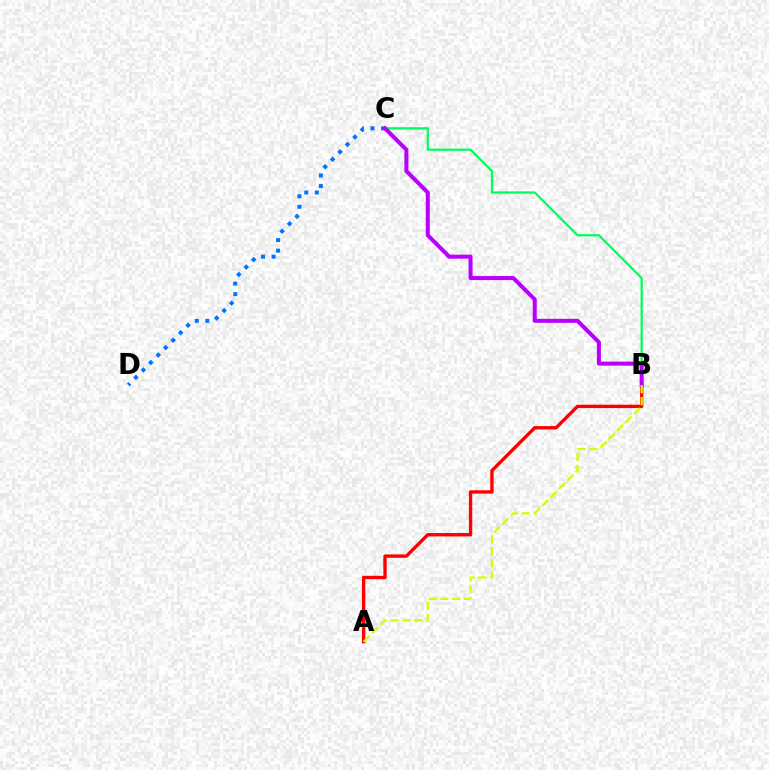{('C', 'D'): [{'color': '#0074ff', 'line_style': 'dotted', 'thickness': 2.86}], ('A', 'B'): [{'color': '#ff0000', 'line_style': 'solid', 'thickness': 2.42}, {'color': '#d1ff00', 'line_style': 'dashed', 'thickness': 1.61}], ('B', 'C'): [{'color': '#00ff5c', 'line_style': 'solid', 'thickness': 1.63}, {'color': '#b900ff', 'line_style': 'solid', 'thickness': 2.9}]}